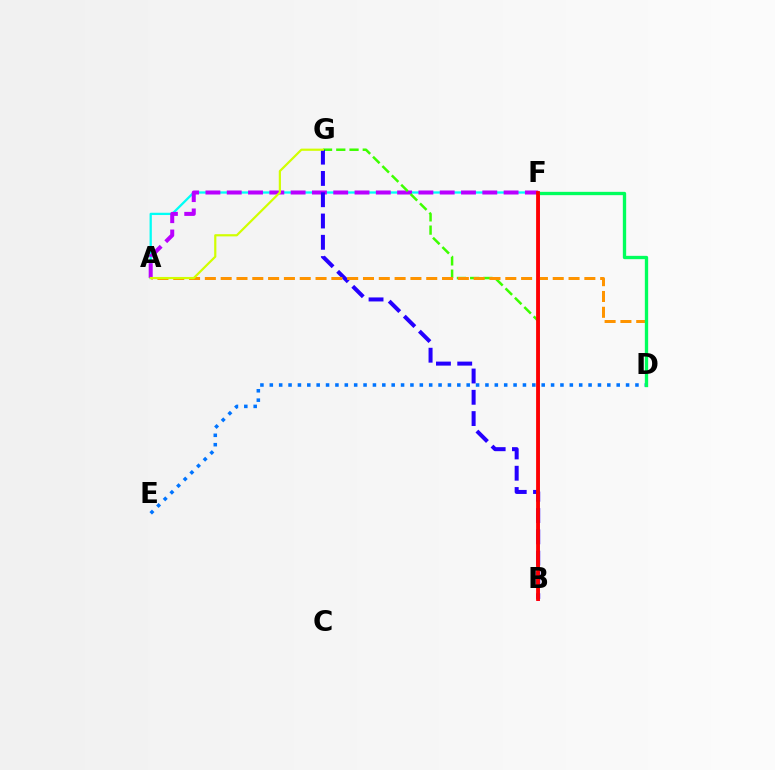{('A', 'F'): [{'color': '#00fff6', 'line_style': 'solid', 'thickness': 1.64}, {'color': '#b900ff', 'line_style': 'dashed', 'thickness': 2.89}], ('D', 'E'): [{'color': '#0074ff', 'line_style': 'dotted', 'thickness': 2.55}], ('B', 'F'): [{'color': '#ff00ac', 'line_style': 'solid', 'thickness': 2.15}, {'color': '#ff0000', 'line_style': 'solid', 'thickness': 2.73}], ('B', 'G'): [{'color': '#3dff00', 'line_style': 'dashed', 'thickness': 1.8}, {'color': '#2500ff', 'line_style': 'dashed', 'thickness': 2.89}], ('A', 'D'): [{'color': '#ff9400', 'line_style': 'dashed', 'thickness': 2.15}], ('D', 'F'): [{'color': '#00ff5c', 'line_style': 'solid', 'thickness': 2.39}], ('A', 'G'): [{'color': '#d1ff00', 'line_style': 'solid', 'thickness': 1.58}]}